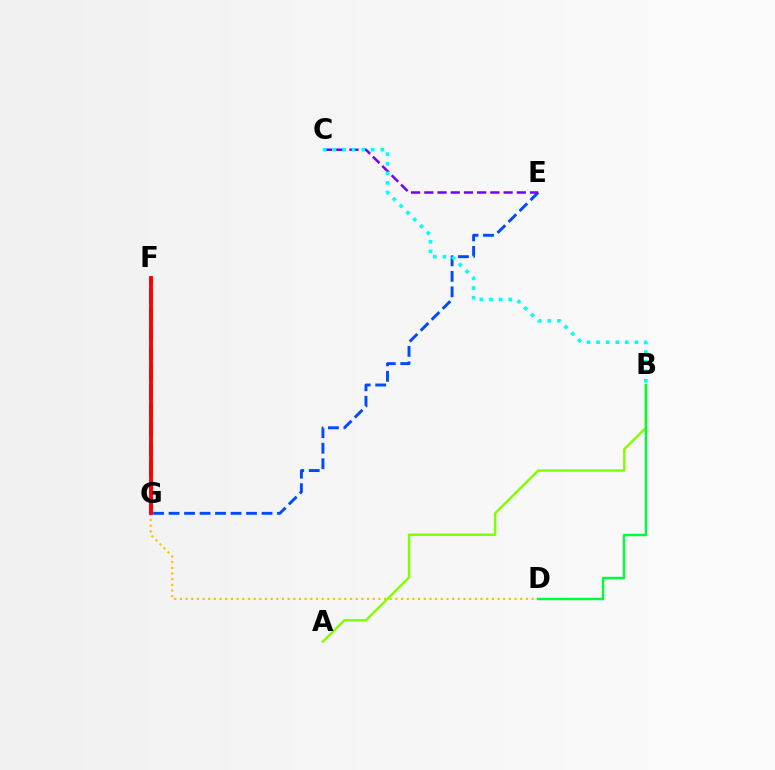{('D', 'G'): [{'color': '#ffbd00', 'line_style': 'dotted', 'thickness': 1.54}], ('F', 'G'): [{'color': '#ff00cf', 'line_style': 'dashed', 'thickness': 2.6}, {'color': '#ff0000', 'line_style': 'solid', 'thickness': 2.8}], ('A', 'B'): [{'color': '#84ff00', 'line_style': 'solid', 'thickness': 1.77}], ('E', 'G'): [{'color': '#004bff', 'line_style': 'dashed', 'thickness': 2.1}], ('C', 'E'): [{'color': '#7200ff', 'line_style': 'dashed', 'thickness': 1.8}], ('B', 'D'): [{'color': '#00ff39', 'line_style': 'solid', 'thickness': 1.79}], ('B', 'C'): [{'color': '#00fff6', 'line_style': 'dotted', 'thickness': 2.61}]}